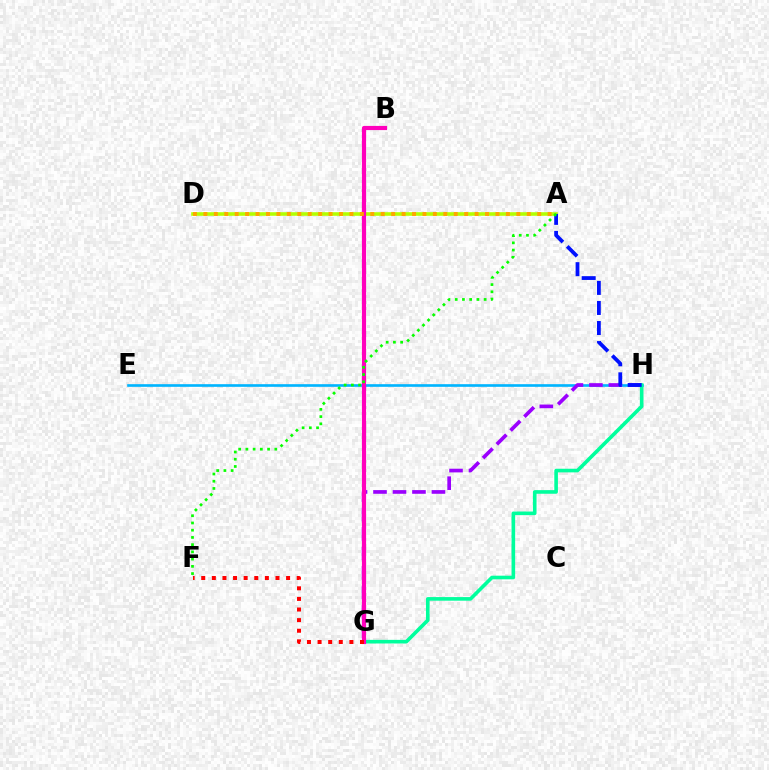{('E', 'H'): [{'color': '#00b5ff', 'line_style': 'solid', 'thickness': 1.91}], ('A', 'D'): [{'color': '#b3ff00', 'line_style': 'solid', 'thickness': 2.58}, {'color': '#ffa500', 'line_style': 'dotted', 'thickness': 2.83}], ('G', 'H'): [{'color': '#9b00ff', 'line_style': 'dashed', 'thickness': 2.65}, {'color': '#00ff9d', 'line_style': 'solid', 'thickness': 2.6}], ('B', 'G'): [{'color': '#ff00bd', 'line_style': 'solid', 'thickness': 3.0}], ('A', 'H'): [{'color': '#0010ff', 'line_style': 'dashed', 'thickness': 2.72}], ('F', 'G'): [{'color': '#ff0000', 'line_style': 'dotted', 'thickness': 2.88}], ('A', 'F'): [{'color': '#08ff00', 'line_style': 'dotted', 'thickness': 1.96}]}